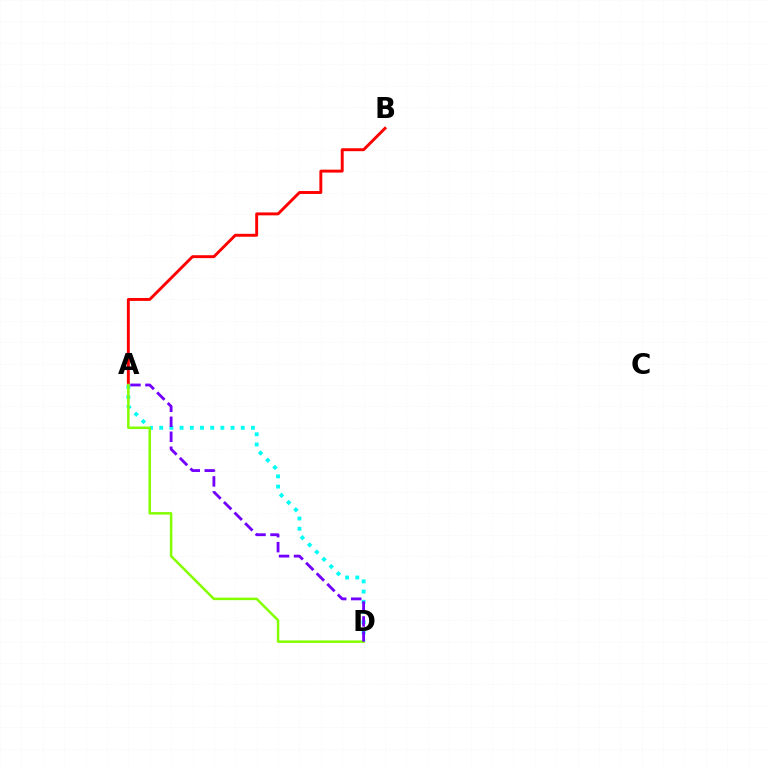{('A', 'B'): [{'color': '#ff0000', 'line_style': 'solid', 'thickness': 2.1}], ('A', 'D'): [{'color': '#00fff6', 'line_style': 'dotted', 'thickness': 2.77}, {'color': '#84ff00', 'line_style': 'solid', 'thickness': 1.8}, {'color': '#7200ff', 'line_style': 'dashed', 'thickness': 2.03}]}